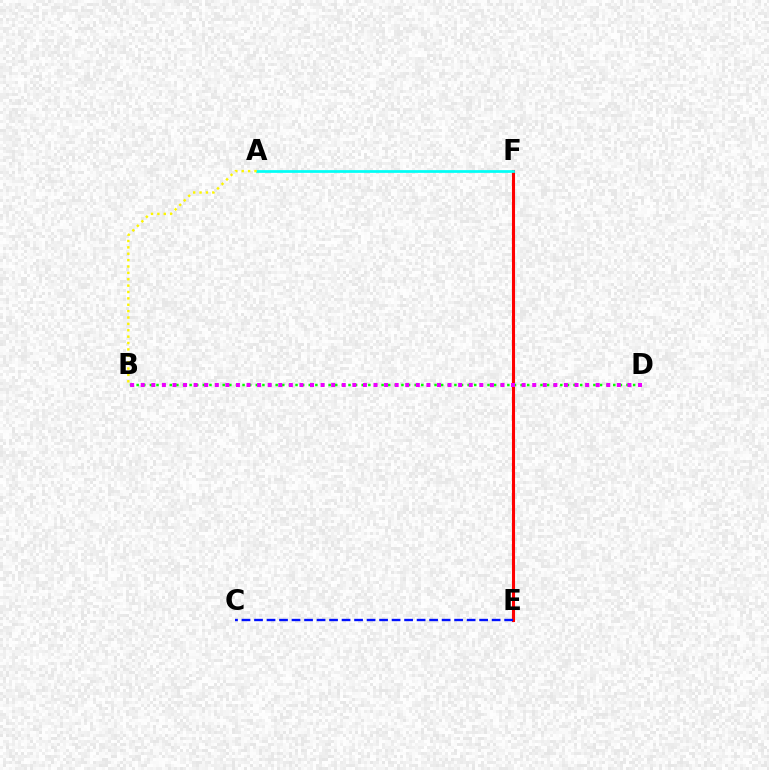{('E', 'F'): [{'color': '#ff0000', 'line_style': 'solid', 'thickness': 2.22}], ('A', 'F'): [{'color': '#00fff6', 'line_style': 'solid', 'thickness': 1.96}], ('C', 'E'): [{'color': '#0010ff', 'line_style': 'dashed', 'thickness': 1.7}], ('A', 'B'): [{'color': '#fcf500', 'line_style': 'dotted', 'thickness': 1.73}], ('B', 'D'): [{'color': '#08ff00', 'line_style': 'dotted', 'thickness': 1.8}, {'color': '#ee00ff', 'line_style': 'dotted', 'thickness': 2.87}]}